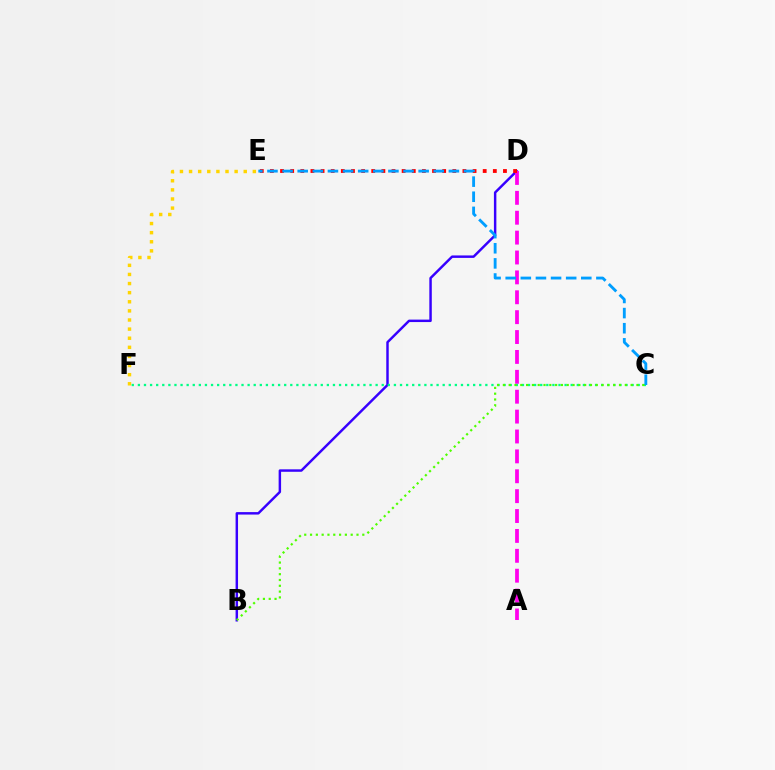{('B', 'D'): [{'color': '#3700ff', 'line_style': 'solid', 'thickness': 1.77}], ('A', 'D'): [{'color': '#ff00ed', 'line_style': 'dashed', 'thickness': 2.7}], ('E', 'F'): [{'color': '#ffd500', 'line_style': 'dotted', 'thickness': 2.48}], ('C', 'F'): [{'color': '#00ff86', 'line_style': 'dotted', 'thickness': 1.66}], ('D', 'E'): [{'color': '#ff0000', 'line_style': 'dotted', 'thickness': 2.75}], ('C', 'E'): [{'color': '#009eff', 'line_style': 'dashed', 'thickness': 2.05}], ('B', 'C'): [{'color': '#4fff00', 'line_style': 'dotted', 'thickness': 1.58}]}